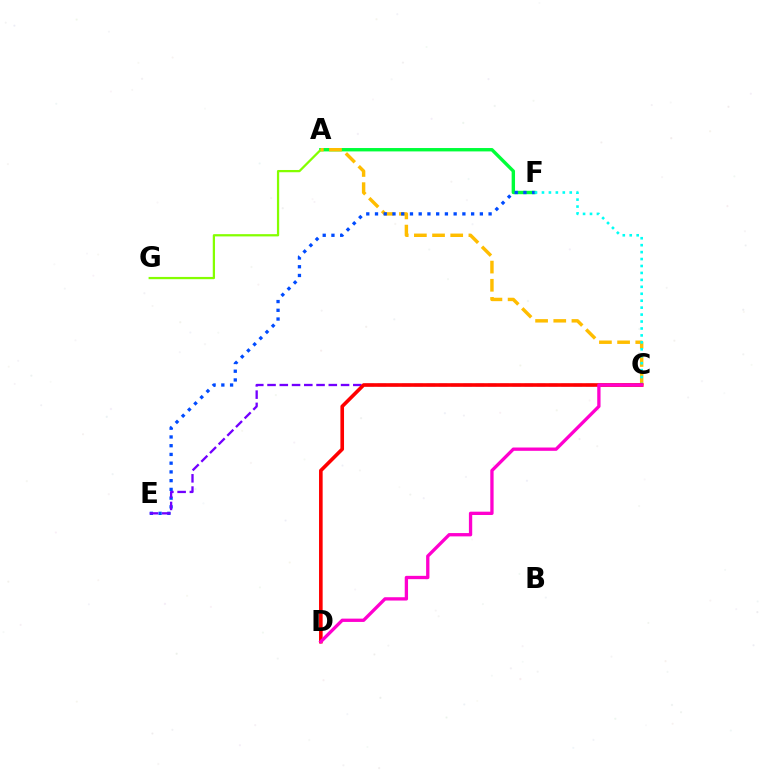{('A', 'F'): [{'color': '#00ff39', 'line_style': 'solid', 'thickness': 2.43}], ('A', 'G'): [{'color': '#84ff00', 'line_style': 'solid', 'thickness': 1.62}], ('A', 'C'): [{'color': '#ffbd00', 'line_style': 'dashed', 'thickness': 2.47}], ('E', 'F'): [{'color': '#004bff', 'line_style': 'dotted', 'thickness': 2.37}], ('C', 'E'): [{'color': '#7200ff', 'line_style': 'dashed', 'thickness': 1.66}], ('C', 'F'): [{'color': '#00fff6', 'line_style': 'dotted', 'thickness': 1.89}], ('C', 'D'): [{'color': '#ff0000', 'line_style': 'solid', 'thickness': 2.61}, {'color': '#ff00cf', 'line_style': 'solid', 'thickness': 2.38}]}